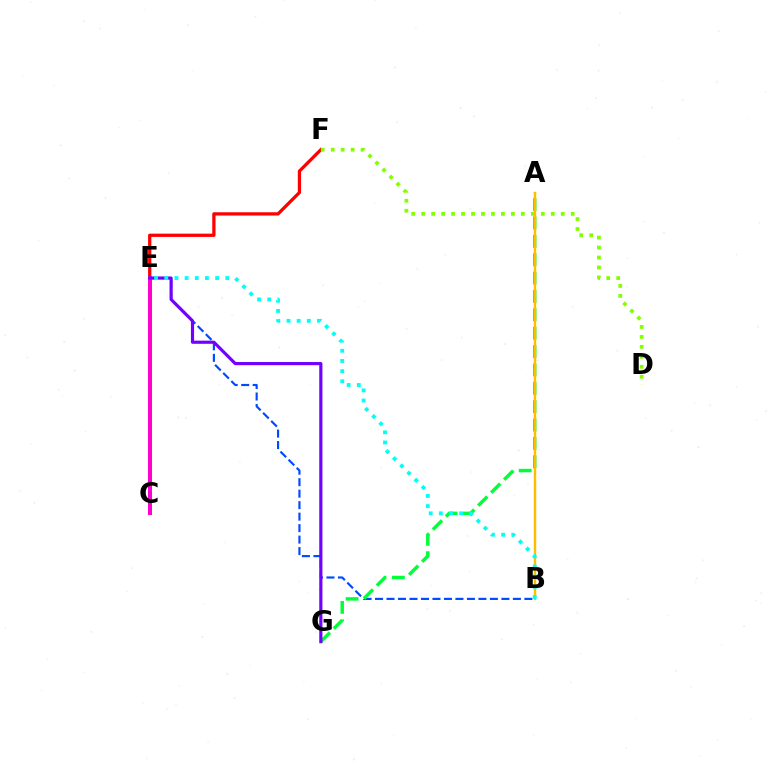{('E', 'F'): [{'color': '#ff0000', 'line_style': 'solid', 'thickness': 2.35}], ('D', 'F'): [{'color': '#84ff00', 'line_style': 'dotted', 'thickness': 2.71}], ('B', 'E'): [{'color': '#004bff', 'line_style': 'dashed', 'thickness': 1.56}, {'color': '#00fff6', 'line_style': 'dotted', 'thickness': 2.76}], ('C', 'E'): [{'color': '#ff00cf', 'line_style': 'solid', 'thickness': 2.89}], ('A', 'G'): [{'color': '#00ff39', 'line_style': 'dashed', 'thickness': 2.5}], ('E', 'G'): [{'color': '#7200ff', 'line_style': 'solid', 'thickness': 2.28}], ('A', 'B'): [{'color': '#ffbd00', 'line_style': 'solid', 'thickness': 1.76}]}